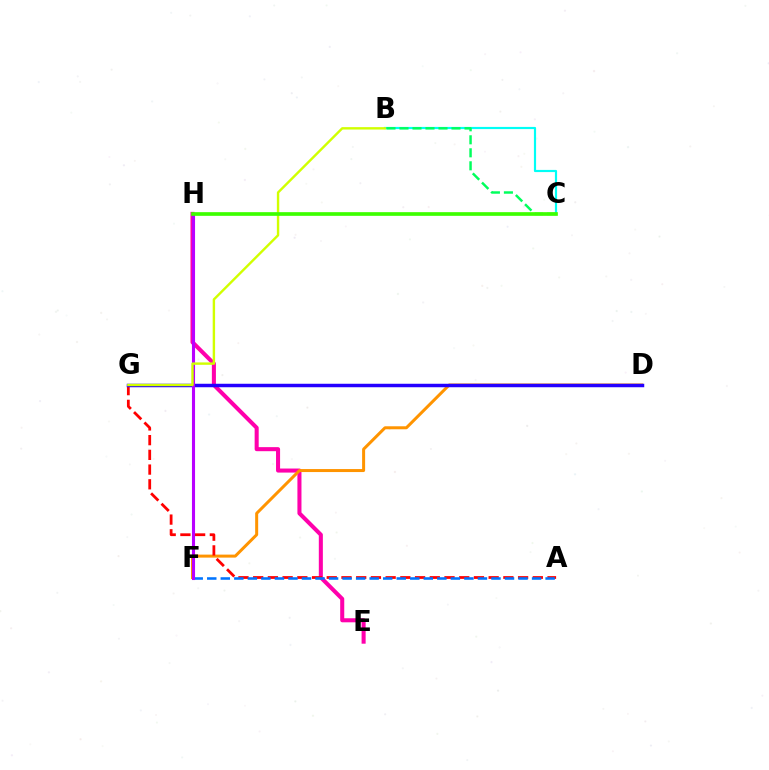{('E', 'H'): [{'color': '#ff00ac', 'line_style': 'solid', 'thickness': 2.92}], ('D', 'F'): [{'color': '#ff9400', 'line_style': 'solid', 'thickness': 2.16}], ('A', 'G'): [{'color': '#ff0000', 'line_style': 'dashed', 'thickness': 2.0}], ('A', 'F'): [{'color': '#0074ff', 'line_style': 'dashed', 'thickness': 1.84}], ('D', 'G'): [{'color': '#2500ff', 'line_style': 'solid', 'thickness': 2.5}], ('B', 'C'): [{'color': '#00fff6', 'line_style': 'solid', 'thickness': 1.57}, {'color': '#00ff5c', 'line_style': 'dashed', 'thickness': 1.77}], ('F', 'H'): [{'color': '#b900ff', 'line_style': 'solid', 'thickness': 2.23}], ('B', 'G'): [{'color': '#d1ff00', 'line_style': 'solid', 'thickness': 1.73}], ('C', 'H'): [{'color': '#3dff00', 'line_style': 'solid', 'thickness': 2.65}]}